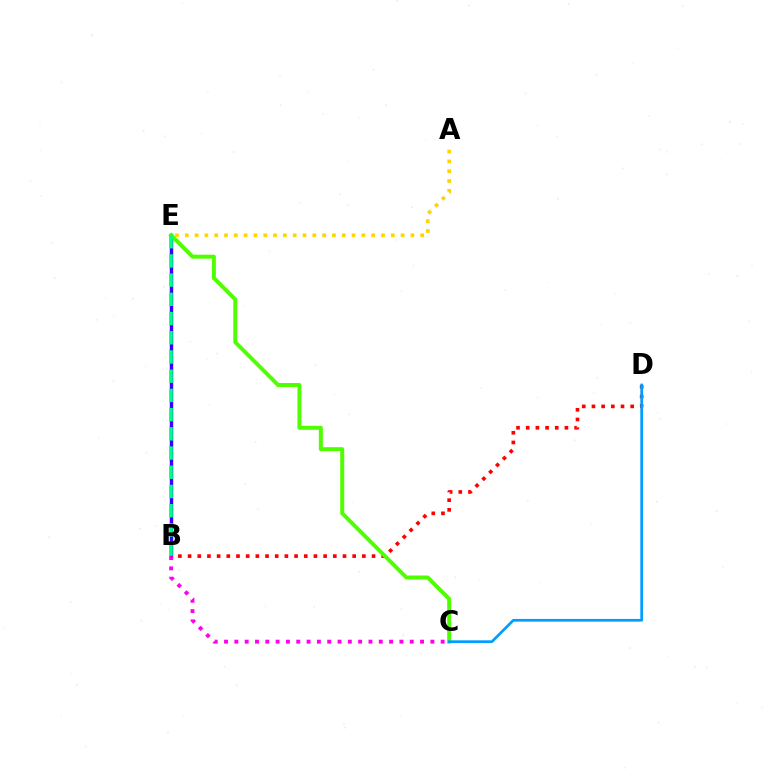{('B', 'E'): [{'color': '#3700ff', 'line_style': 'solid', 'thickness': 2.47}, {'color': '#00ff86', 'line_style': 'dashed', 'thickness': 2.61}], ('B', 'C'): [{'color': '#ff00ed', 'line_style': 'dotted', 'thickness': 2.8}], ('B', 'D'): [{'color': '#ff0000', 'line_style': 'dotted', 'thickness': 2.63}], ('C', 'E'): [{'color': '#4fff00', 'line_style': 'solid', 'thickness': 2.86}], ('A', 'E'): [{'color': '#ffd500', 'line_style': 'dotted', 'thickness': 2.67}], ('C', 'D'): [{'color': '#009eff', 'line_style': 'solid', 'thickness': 1.95}]}